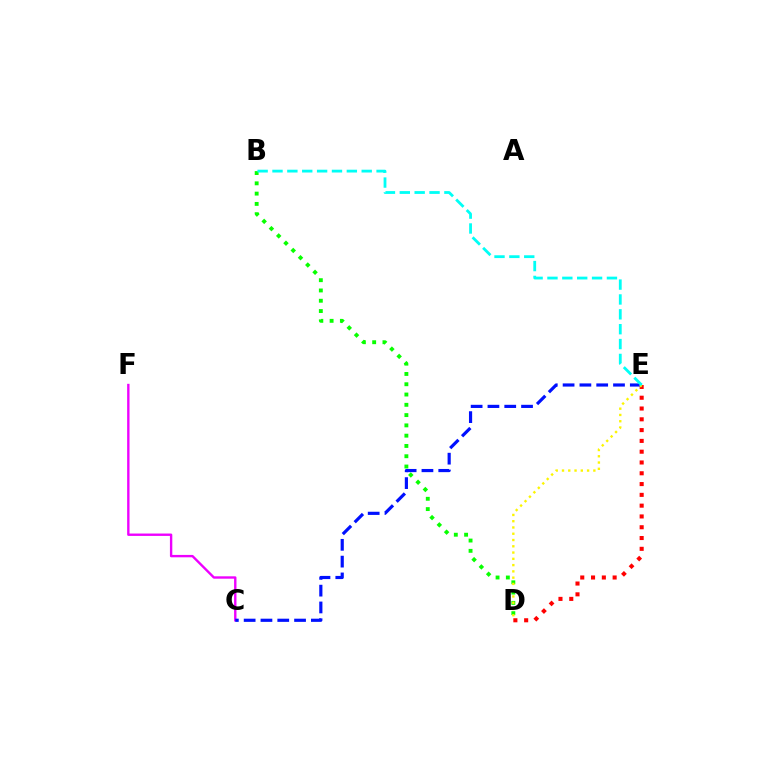{('D', 'E'): [{'color': '#ff0000', 'line_style': 'dotted', 'thickness': 2.93}, {'color': '#fcf500', 'line_style': 'dotted', 'thickness': 1.7}], ('B', 'D'): [{'color': '#08ff00', 'line_style': 'dotted', 'thickness': 2.79}], ('C', 'F'): [{'color': '#ee00ff', 'line_style': 'solid', 'thickness': 1.71}], ('C', 'E'): [{'color': '#0010ff', 'line_style': 'dashed', 'thickness': 2.28}], ('B', 'E'): [{'color': '#00fff6', 'line_style': 'dashed', 'thickness': 2.02}]}